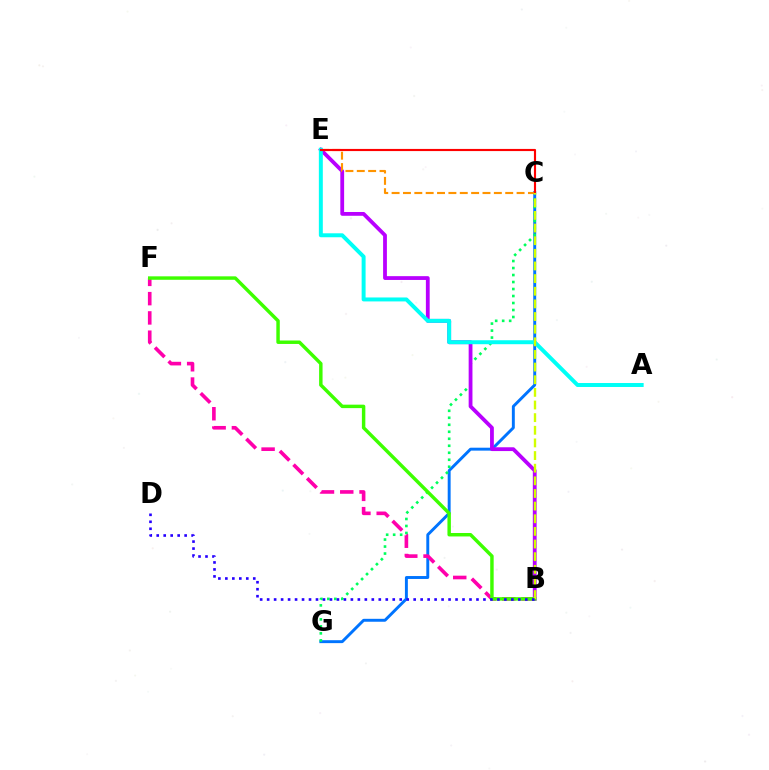{('C', 'G'): [{'color': '#0074ff', 'line_style': 'solid', 'thickness': 2.11}, {'color': '#00ff5c', 'line_style': 'dotted', 'thickness': 1.9}], ('B', 'F'): [{'color': '#ff00ac', 'line_style': 'dashed', 'thickness': 2.62}, {'color': '#3dff00', 'line_style': 'solid', 'thickness': 2.48}], ('B', 'E'): [{'color': '#b900ff', 'line_style': 'solid', 'thickness': 2.73}], ('C', 'E'): [{'color': '#ff9400', 'line_style': 'dashed', 'thickness': 1.54}, {'color': '#ff0000', 'line_style': 'solid', 'thickness': 1.55}], ('A', 'E'): [{'color': '#00fff6', 'line_style': 'solid', 'thickness': 2.85}], ('B', 'C'): [{'color': '#d1ff00', 'line_style': 'dashed', 'thickness': 1.72}], ('B', 'D'): [{'color': '#2500ff', 'line_style': 'dotted', 'thickness': 1.9}]}